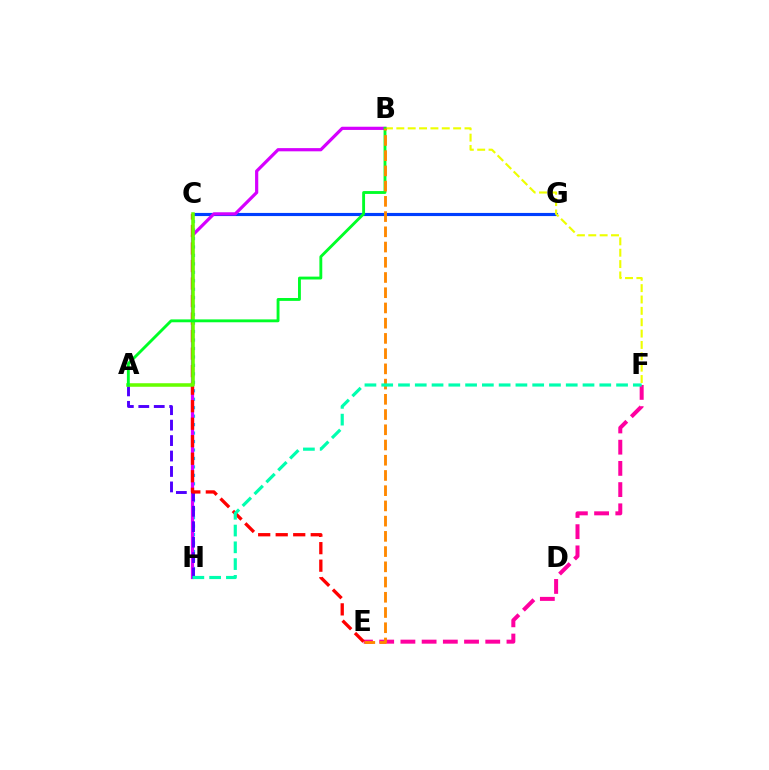{('C', 'G'): [{'color': '#003fff', 'line_style': 'solid', 'thickness': 2.26}], ('C', 'H'): [{'color': '#00c7ff', 'line_style': 'dotted', 'thickness': 2.3}], ('B', 'H'): [{'color': '#d600ff', 'line_style': 'solid', 'thickness': 2.3}], ('B', 'F'): [{'color': '#eeff00', 'line_style': 'dashed', 'thickness': 1.54}], ('A', 'H'): [{'color': '#4f00ff', 'line_style': 'dashed', 'thickness': 2.1}], ('E', 'F'): [{'color': '#ff00a0', 'line_style': 'dashed', 'thickness': 2.88}], ('C', 'E'): [{'color': '#ff0000', 'line_style': 'dashed', 'thickness': 2.38}], ('A', 'C'): [{'color': '#66ff00', 'line_style': 'solid', 'thickness': 2.55}], ('A', 'B'): [{'color': '#00ff27', 'line_style': 'solid', 'thickness': 2.07}], ('B', 'E'): [{'color': '#ff8800', 'line_style': 'dashed', 'thickness': 2.07}], ('F', 'H'): [{'color': '#00ffaf', 'line_style': 'dashed', 'thickness': 2.28}]}